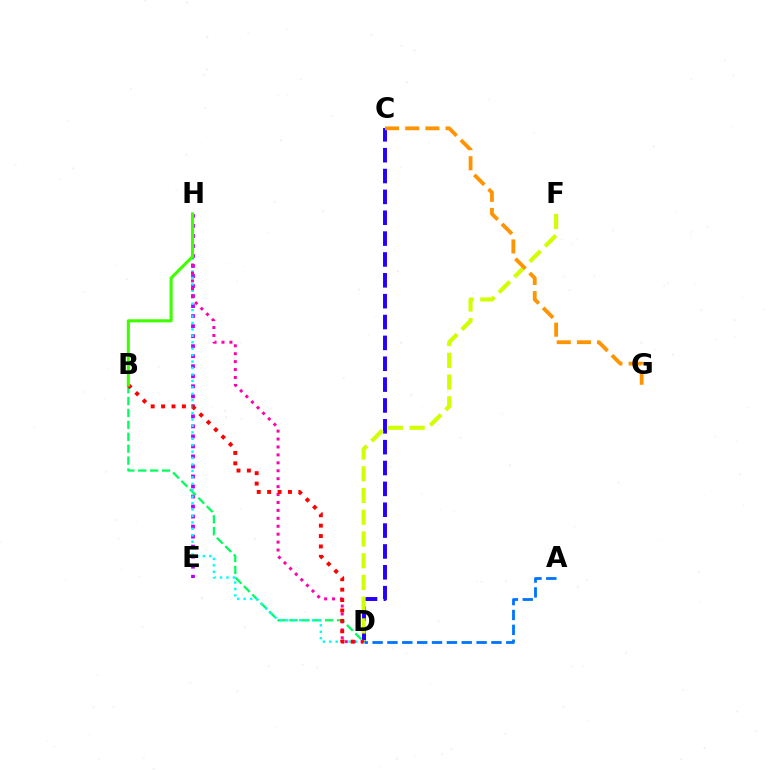{('C', 'D'): [{'color': '#2500ff', 'line_style': 'dashed', 'thickness': 2.83}], ('E', 'H'): [{'color': '#b900ff', 'line_style': 'dotted', 'thickness': 2.72}], ('B', 'D'): [{'color': '#00ff5c', 'line_style': 'dashed', 'thickness': 1.62}, {'color': '#ff0000', 'line_style': 'dotted', 'thickness': 2.83}], ('D', 'F'): [{'color': '#d1ff00', 'line_style': 'dashed', 'thickness': 2.95}], ('D', 'H'): [{'color': '#00fff6', 'line_style': 'dotted', 'thickness': 1.75}, {'color': '#ff00ac', 'line_style': 'dotted', 'thickness': 2.15}], ('A', 'D'): [{'color': '#0074ff', 'line_style': 'dashed', 'thickness': 2.02}], ('C', 'G'): [{'color': '#ff9400', 'line_style': 'dashed', 'thickness': 2.74}], ('B', 'H'): [{'color': '#3dff00', 'line_style': 'solid', 'thickness': 2.22}]}